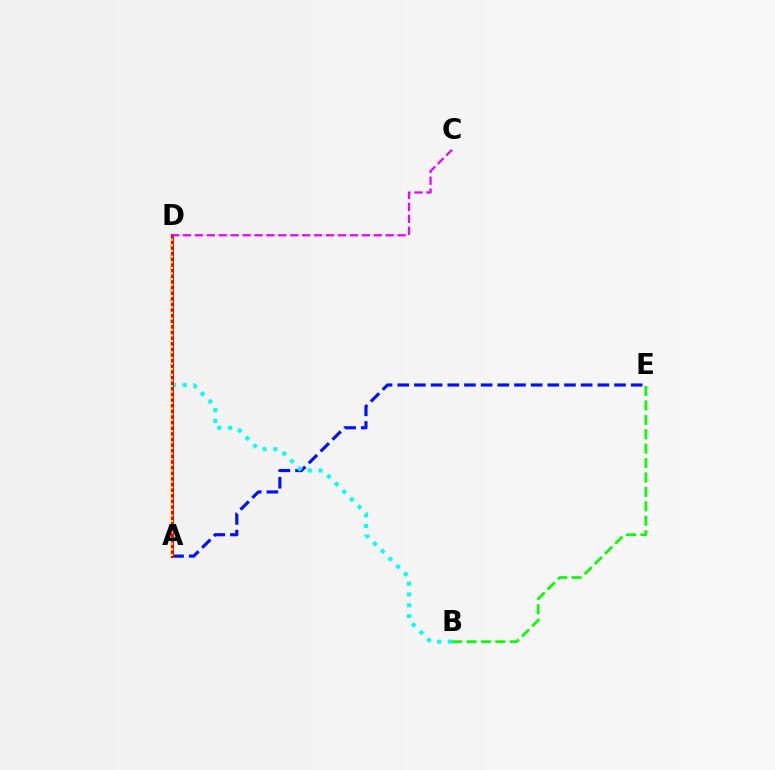{('B', 'E'): [{'color': '#08ff00', 'line_style': 'dashed', 'thickness': 1.96}], ('A', 'E'): [{'color': '#0010ff', 'line_style': 'dashed', 'thickness': 2.27}], ('B', 'D'): [{'color': '#00fff6', 'line_style': 'dotted', 'thickness': 2.94}], ('A', 'D'): [{'color': '#ff0000', 'line_style': 'solid', 'thickness': 2.19}, {'color': '#fcf500', 'line_style': 'dotted', 'thickness': 1.53}], ('C', 'D'): [{'color': '#ee00ff', 'line_style': 'dashed', 'thickness': 1.62}]}